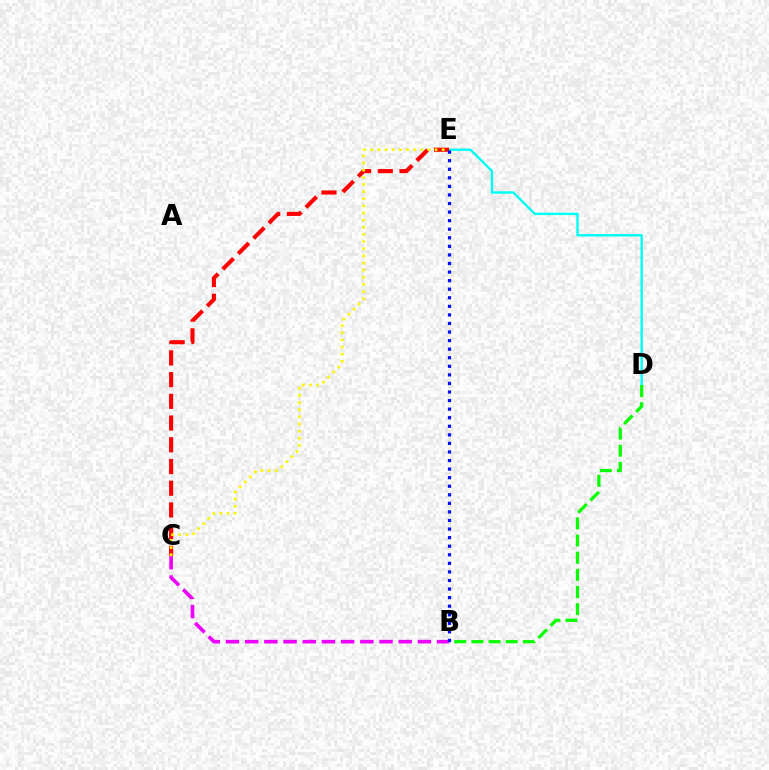{('D', 'E'): [{'color': '#00fff6', 'line_style': 'solid', 'thickness': 1.73}], ('B', 'C'): [{'color': '#ee00ff', 'line_style': 'dashed', 'thickness': 2.61}], ('C', 'E'): [{'color': '#ff0000', 'line_style': 'dashed', 'thickness': 2.95}, {'color': '#fcf500', 'line_style': 'dotted', 'thickness': 1.94}], ('B', 'E'): [{'color': '#0010ff', 'line_style': 'dotted', 'thickness': 2.33}], ('B', 'D'): [{'color': '#08ff00', 'line_style': 'dashed', 'thickness': 2.33}]}